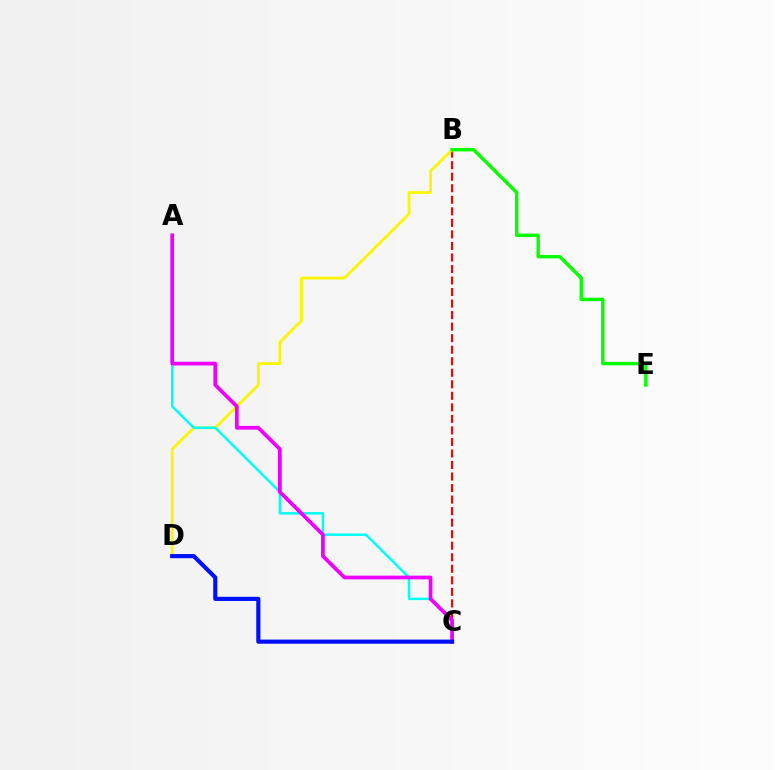{('B', 'C'): [{'color': '#ff0000', 'line_style': 'dashed', 'thickness': 1.57}], ('B', 'D'): [{'color': '#fcf500', 'line_style': 'solid', 'thickness': 2.01}], ('A', 'C'): [{'color': '#00fff6', 'line_style': 'solid', 'thickness': 1.8}, {'color': '#ee00ff', 'line_style': 'solid', 'thickness': 2.69}], ('C', 'D'): [{'color': '#0010ff', 'line_style': 'solid', 'thickness': 2.99}], ('B', 'E'): [{'color': '#08ff00', 'line_style': 'solid', 'thickness': 2.46}]}